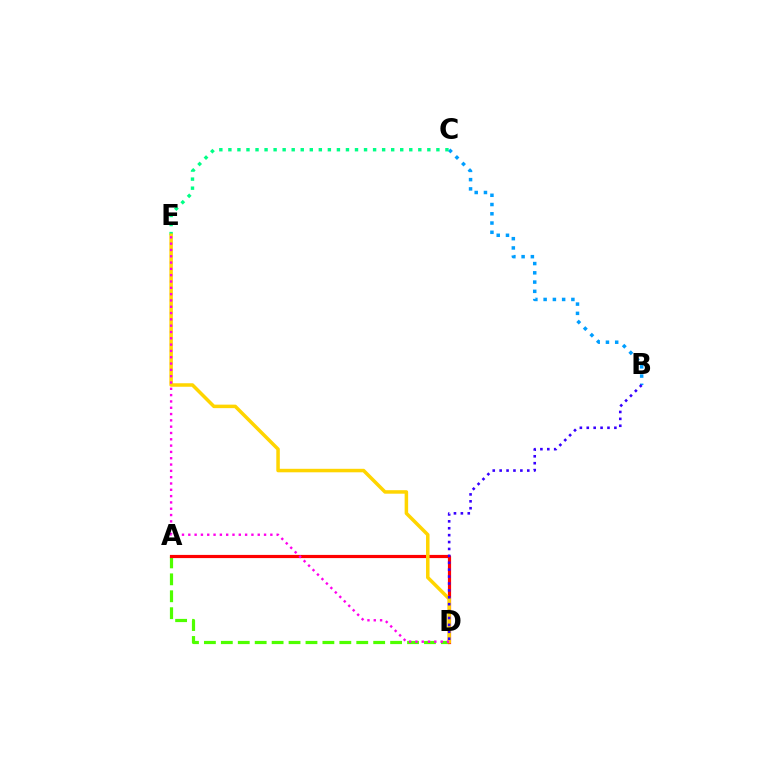{('A', 'D'): [{'color': '#4fff00', 'line_style': 'dashed', 'thickness': 2.3}, {'color': '#ff0000', 'line_style': 'solid', 'thickness': 2.3}], ('B', 'C'): [{'color': '#009eff', 'line_style': 'dotted', 'thickness': 2.51}], ('C', 'E'): [{'color': '#00ff86', 'line_style': 'dotted', 'thickness': 2.46}], ('D', 'E'): [{'color': '#ffd500', 'line_style': 'solid', 'thickness': 2.52}, {'color': '#ff00ed', 'line_style': 'dotted', 'thickness': 1.71}], ('B', 'D'): [{'color': '#3700ff', 'line_style': 'dotted', 'thickness': 1.88}]}